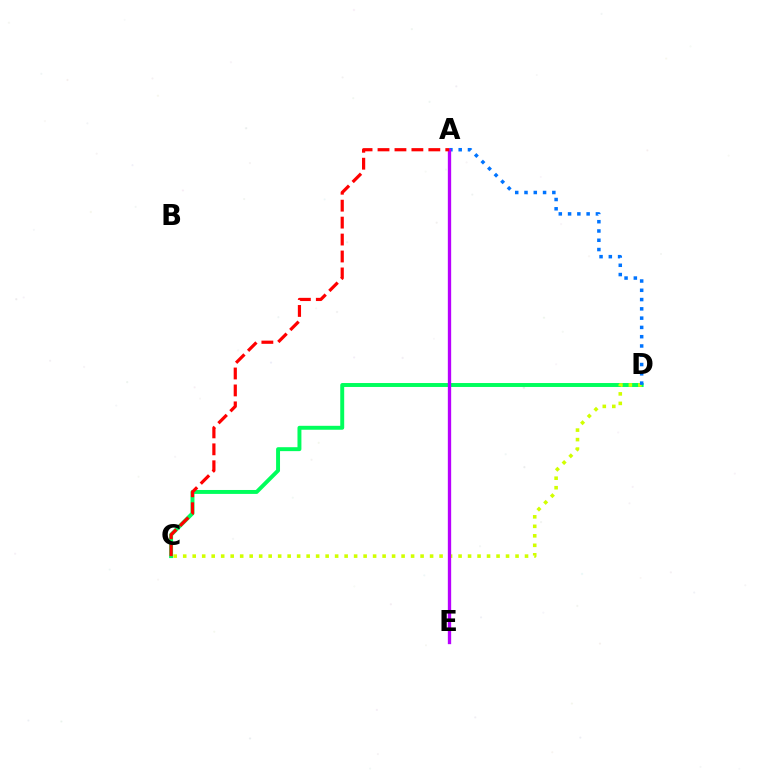{('C', 'D'): [{'color': '#00ff5c', 'line_style': 'solid', 'thickness': 2.83}, {'color': '#d1ff00', 'line_style': 'dotted', 'thickness': 2.58}], ('A', 'D'): [{'color': '#0074ff', 'line_style': 'dotted', 'thickness': 2.52}], ('A', 'E'): [{'color': '#b900ff', 'line_style': 'solid', 'thickness': 2.4}], ('A', 'C'): [{'color': '#ff0000', 'line_style': 'dashed', 'thickness': 2.3}]}